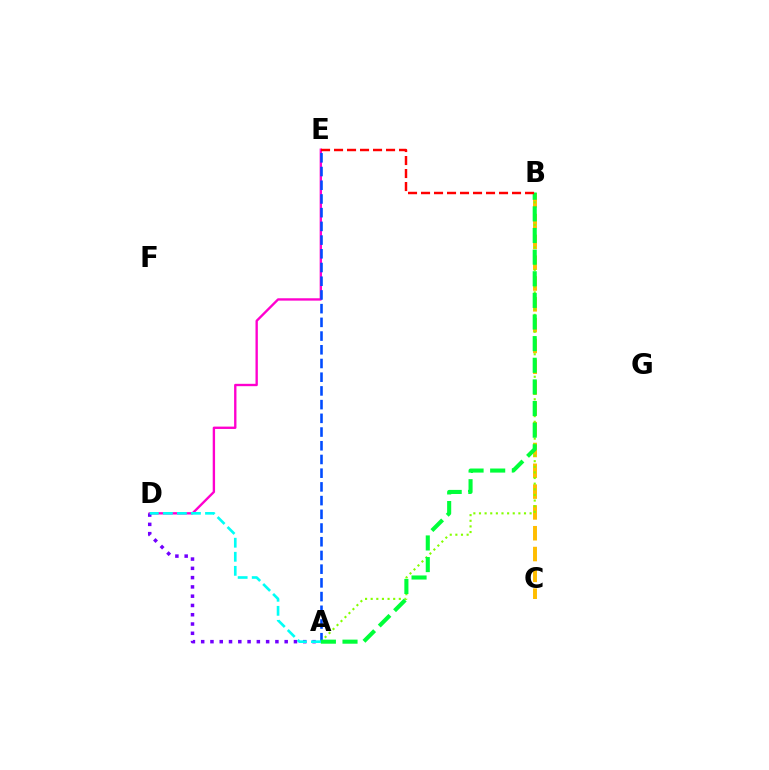{('D', 'E'): [{'color': '#ff00cf', 'line_style': 'solid', 'thickness': 1.7}], ('B', 'C'): [{'color': '#ffbd00', 'line_style': 'dashed', 'thickness': 2.83}], ('A', 'B'): [{'color': '#84ff00', 'line_style': 'dotted', 'thickness': 1.53}, {'color': '#00ff39', 'line_style': 'dashed', 'thickness': 2.94}], ('A', 'D'): [{'color': '#7200ff', 'line_style': 'dotted', 'thickness': 2.52}, {'color': '#00fff6', 'line_style': 'dashed', 'thickness': 1.91}], ('A', 'E'): [{'color': '#004bff', 'line_style': 'dashed', 'thickness': 1.86}], ('B', 'E'): [{'color': '#ff0000', 'line_style': 'dashed', 'thickness': 1.77}]}